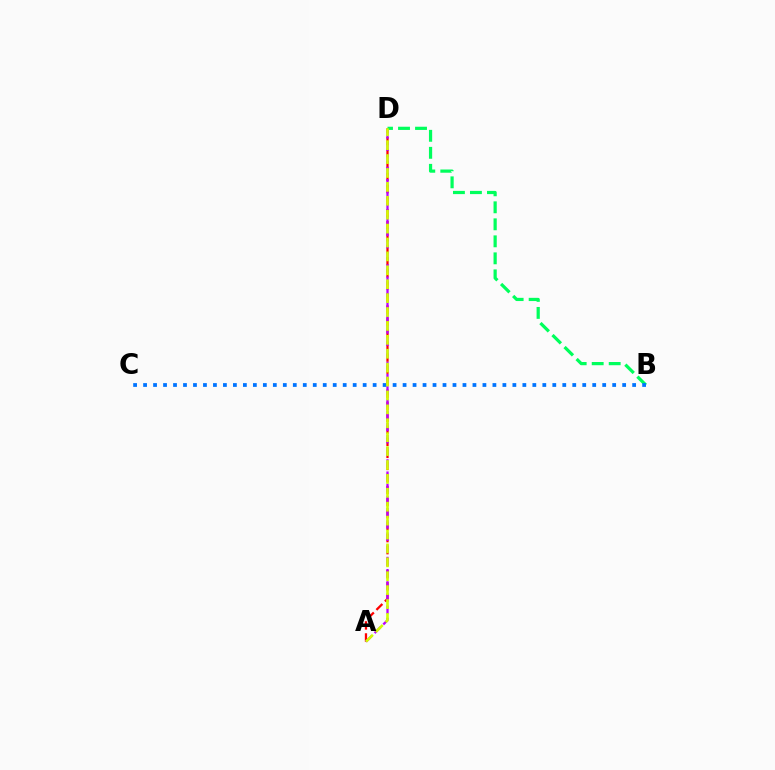{('A', 'D'): [{'color': '#ff0000', 'line_style': 'dashed', 'thickness': 1.63}, {'color': '#b900ff', 'line_style': 'dashed', 'thickness': 1.66}, {'color': '#d1ff00', 'line_style': 'dashed', 'thickness': 1.89}], ('B', 'D'): [{'color': '#00ff5c', 'line_style': 'dashed', 'thickness': 2.31}], ('B', 'C'): [{'color': '#0074ff', 'line_style': 'dotted', 'thickness': 2.71}]}